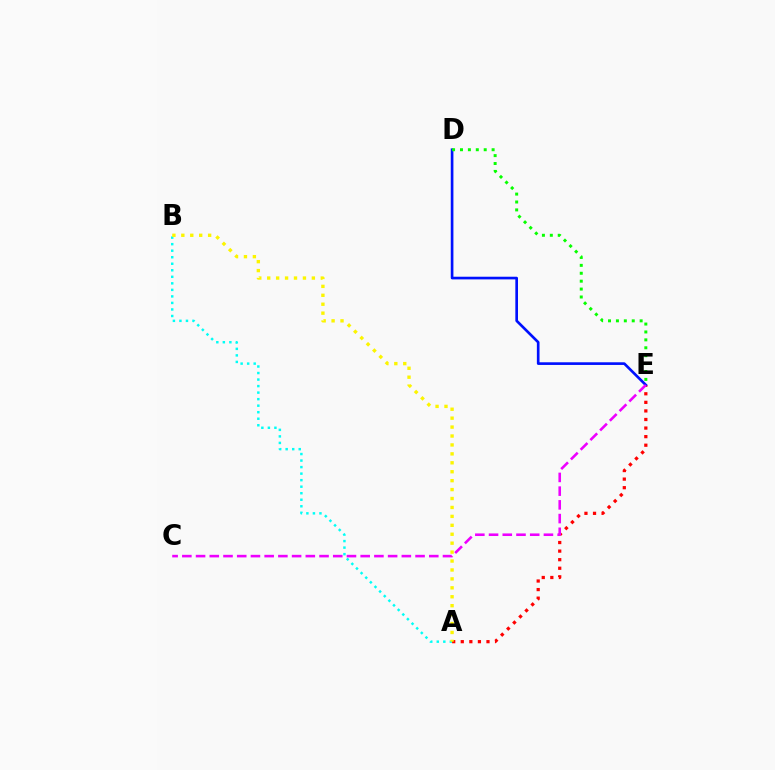{('A', 'B'): [{'color': '#00fff6', 'line_style': 'dotted', 'thickness': 1.77}, {'color': '#fcf500', 'line_style': 'dotted', 'thickness': 2.43}], ('A', 'E'): [{'color': '#ff0000', 'line_style': 'dotted', 'thickness': 2.33}], ('D', 'E'): [{'color': '#0010ff', 'line_style': 'solid', 'thickness': 1.92}, {'color': '#08ff00', 'line_style': 'dotted', 'thickness': 2.15}], ('C', 'E'): [{'color': '#ee00ff', 'line_style': 'dashed', 'thickness': 1.86}]}